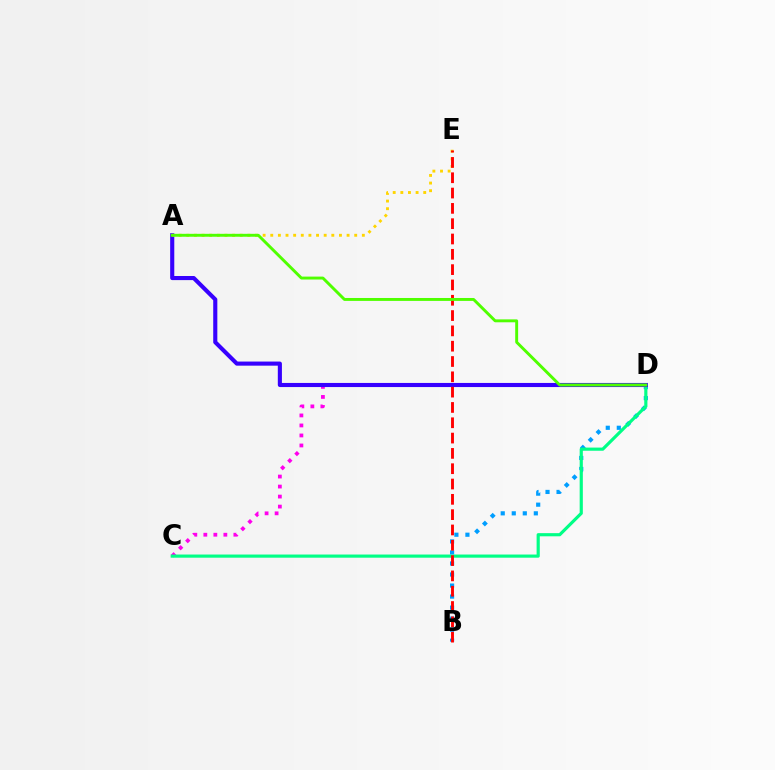{('B', 'D'): [{'color': '#009eff', 'line_style': 'dotted', 'thickness': 3.0}], ('C', 'D'): [{'color': '#ff00ed', 'line_style': 'dotted', 'thickness': 2.72}, {'color': '#00ff86', 'line_style': 'solid', 'thickness': 2.28}], ('A', 'D'): [{'color': '#3700ff', 'line_style': 'solid', 'thickness': 2.96}, {'color': '#4fff00', 'line_style': 'solid', 'thickness': 2.1}], ('A', 'E'): [{'color': '#ffd500', 'line_style': 'dotted', 'thickness': 2.07}], ('B', 'E'): [{'color': '#ff0000', 'line_style': 'dashed', 'thickness': 2.08}]}